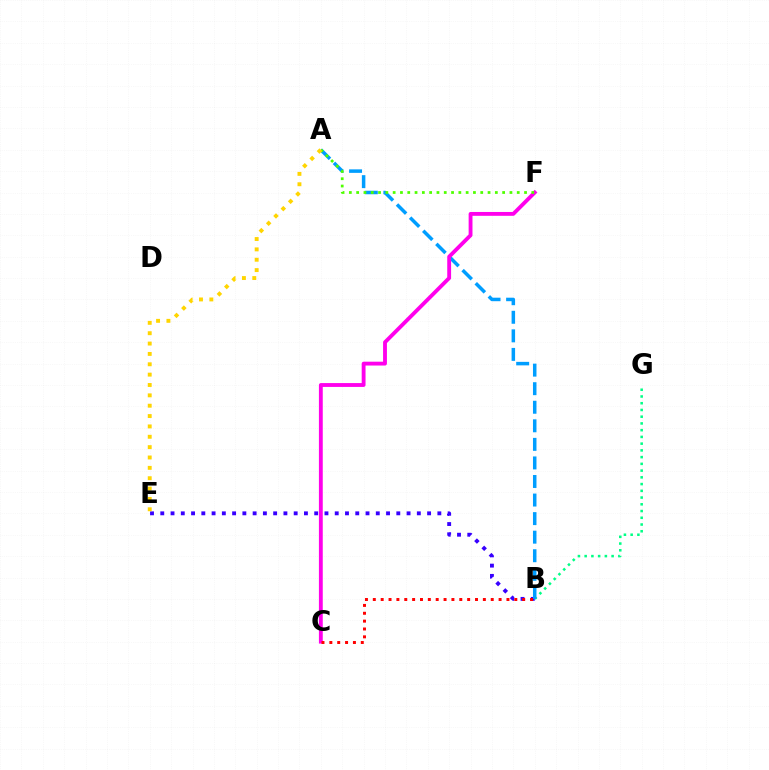{('B', 'G'): [{'color': '#00ff86', 'line_style': 'dotted', 'thickness': 1.83}], ('B', 'E'): [{'color': '#3700ff', 'line_style': 'dotted', 'thickness': 2.79}], ('A', 'B'): [{'color': '#009eff', 'line_style': 'dashed', 'thickness': 2.52}], ('C', 'F'): [{'color': '#ff00ed', 'line_style': 'solid', 'thickness': 2.77}], ('A', 'F'): [{'color': '#4fff00', 'line_style': 'dotted', 'thickness': 1.98}], ('B', 'C'): [{'color': '#ff0000', 'line_style': 'dotted', 'thickness': 2.14}], ('A', 'E'): [{'color': '#ffd500', 'line_style': 'dotted', 'thickness': 2.81}]}